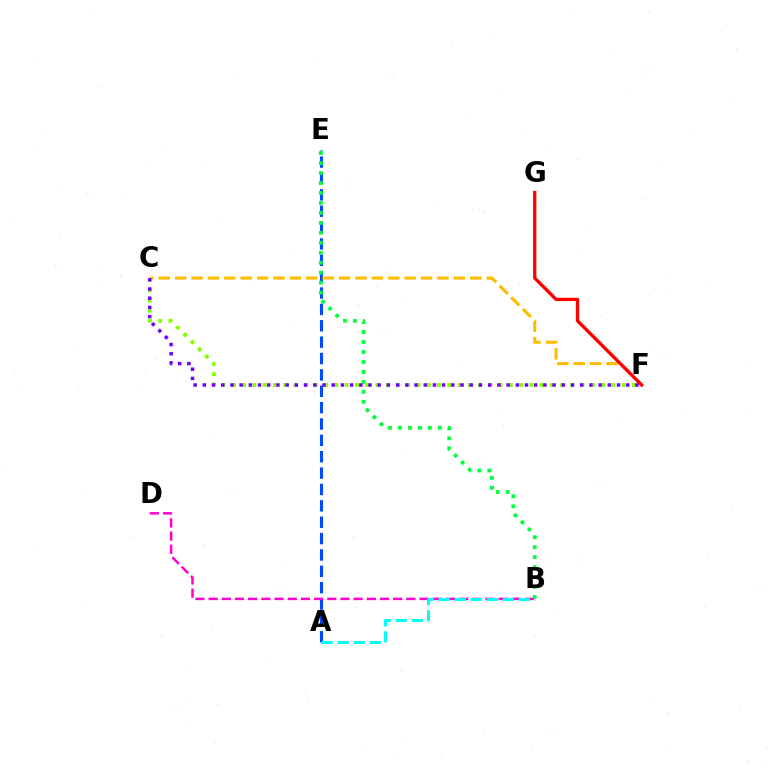{('C', 'F'): [{'color': '#84ff00', 'line_style': 'dotted', 'thickness': 2.79}, {'color': '#ffbd00', 'line_style': 'dashed', 'thickness': 2.23}, {'color': '#7200ff', 'line_style': 'dotted', 'thickness': 2.5}], ('A', 'E'): [{'color': '#004bff', 'line_style': 'dashed', 'thickness': 2.22}], ('B', 'D'): [{'color': '#ff00cf', 'line_style': 'dashed', 'thickness': 1.79}], ('B', 'E'): [{'color': '#00ff39', 'line_style': 'dotted', 'thickness': 2.71}], ('A', 'B'): [{'color': '#00fff6', 'line_style': 'dashed', 'thickness': 2.18}], ('F', 'G'): [{'color': '#ff0000', 'line_style': 'solid', 'thickness': 2.39}]}